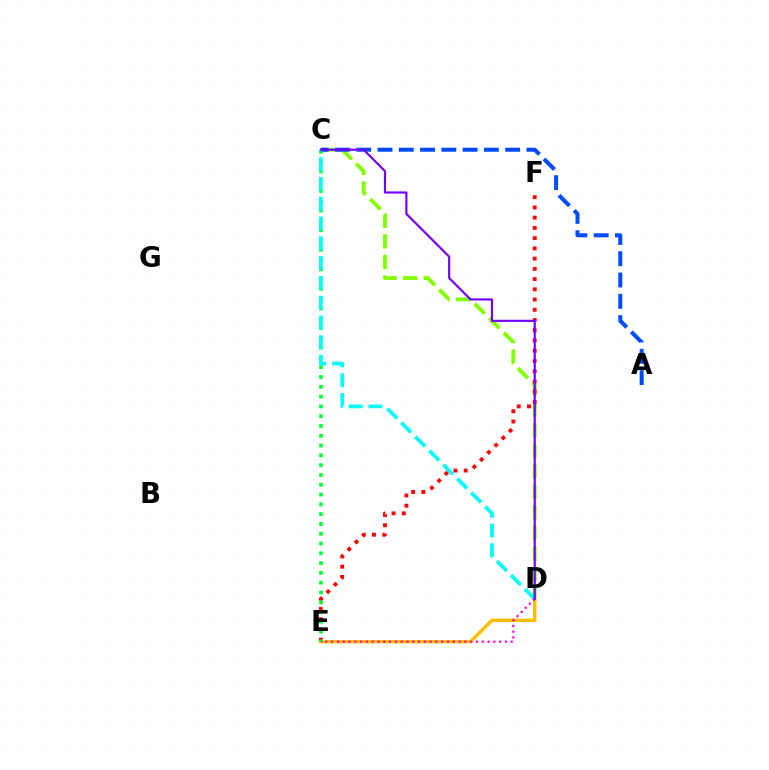{('C', 'D'): [{'color': '#84ff00', 'line_style': 'dashed', 'thickness': 2.8}, {'color': '#00fff6', 'line_style': 'dashed', 'thickness': 2.69}, {'color': '#7200ff', 'line_style': 'solid', 'thickness': 1.56}], ('E', 'F'): [{'color': '#ff0000', 'line_style': 'dotted', 'thickness': 2.78}], ('D', 'E'): [{'color': '#ffbd00', 'line_style': 'solid', 'thickness': 2.43}, {'color': '#ff00cf', 'line_style': 'dotted', 'thickness': 1.57}], ('C', 'E'): [{'color': '#00ff39', 'line_style': 'dotted', 'thickness': 2.66}], ('A', 'C'): [{'color': '#004bff', 'line_style': 'dashed', 'thickness': 2.89}]}